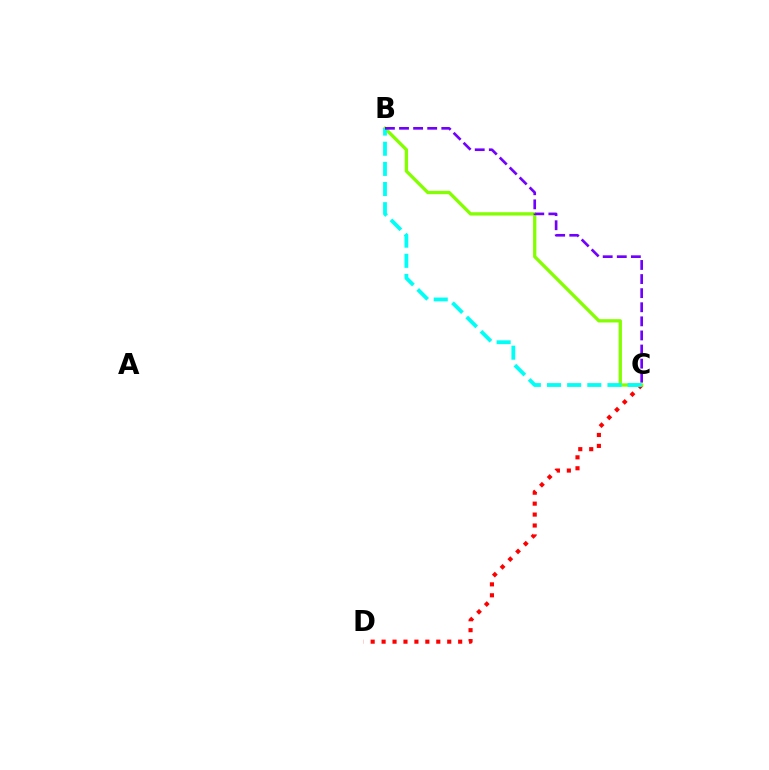{('C', 'D'): [{'color': '#ff0000', 'line_style': 'dotted', 'thickness': 2.97}], ('B', 'C'): [{'color': '#84ff00', 'line_style': 'solid', 'thickness': 2.38}, {'color': '#00fff6', 'line_style': 'dashed', 'thickness': 2.74}, {'color': '#7200ff', 'line_style': 'dashed', 'thickness': 1.91}]}